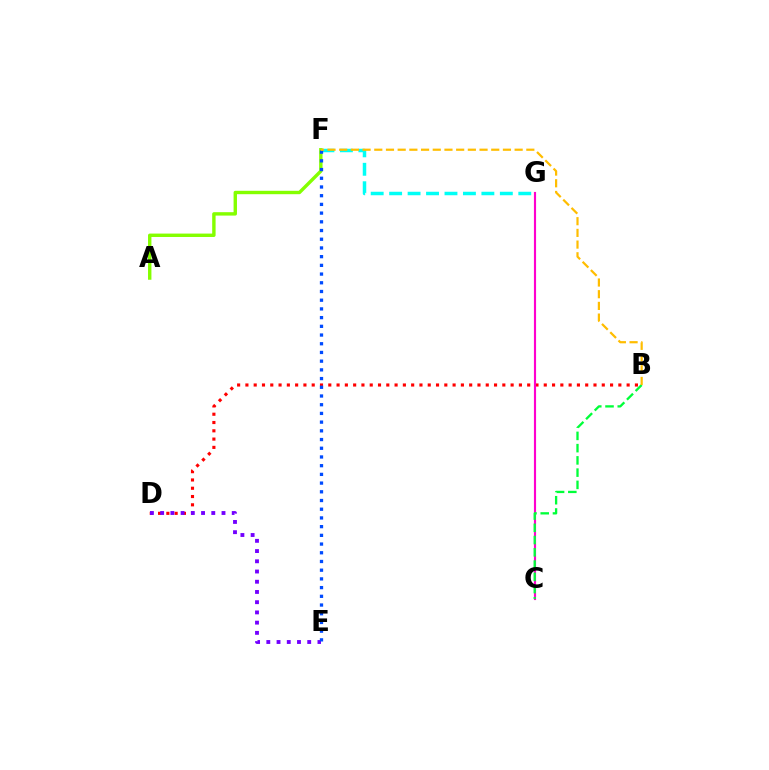{('A', 'F'): [{'color': '#84ff00', 'line_style': 'solid', 'thickness': 2.45}], ('F', 'G'): [{'color': '#00fff6', 'line_style': 'dashed', 'thickness': 2.51}], ('B', 'D'): [{'color': '#ff0000', 'line_style': 'dotted', 'thickness': 2.25}], ('D', 'E'): [{'color': '#7200ff', 'line_style': 'dotted', 'thickness': 2.78}], ('C', 'G'): [{'color': '#ff00cf', 'line_style': 'solid', 'thickness': 1.55}], ('E', 'F'): [{'color': '#004bff', 'line_style': 'dotted', 'thickness': 2.37}], ('B', 'C'): [{'color': '#00ff39', 'line_style': 'dashed', 'thickness': 1.66}], ('B', 'F'): [{'color': '#ffbd00', 'line_style': 'dashed', 'thickness': 1.59}]}